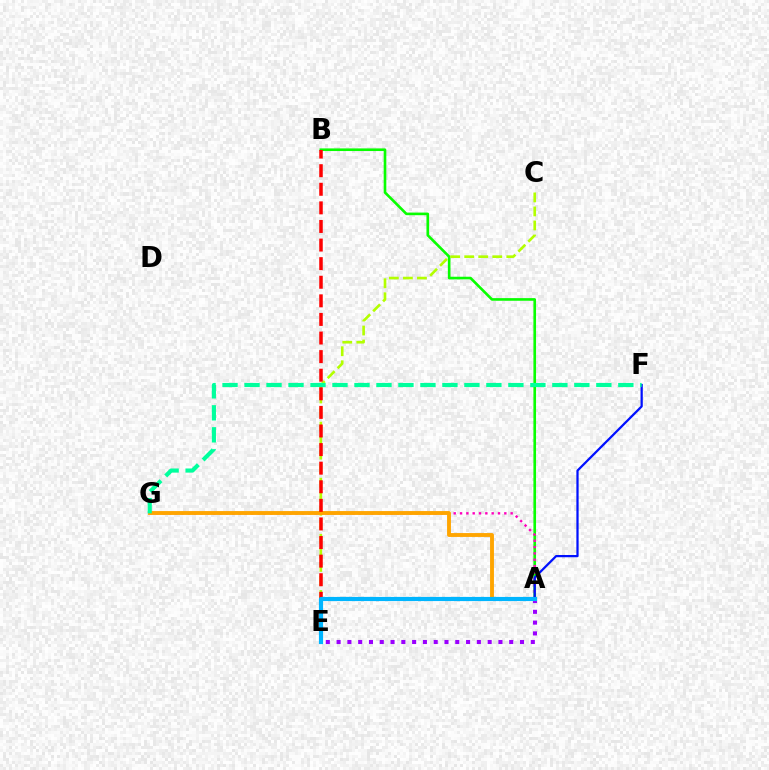{('A', 'B'): [{'color': '#08ff00', 'line_style': 'solid', 'thickness': 1.9}], ('C', 'E'): [{'color': '#b3ff00', 'line_style': 'dashed', 'thickness': 1.91}], ('A', 'G'): [{'color': '#ff00bd', 'line_style': 'dotted', 'thickness': 1.72}, {'color': '#ffa500', 'line_style': 'solid', 'thickness': 2.79}], ('A', 'F'): [{'color': '#0010ff', 'line_style': 'solid', 'thickness': 1.62}], ('B', 'E'): [{'color': '#ff0000', 'line_style': 'dashed', 'thickness': 2.53}], ('F', 'G'): [{'color': '#00ff9d', 'line_style': 'dashed', 'thickness': 2.99}], ('A', 'E'): [{'color': '#9b00ff', 'line_style': 'dotted', 'thickness': 2.93}, {'color': '#00b5ff', 'line_style': 'solid', 'thickness': 3.0}]}